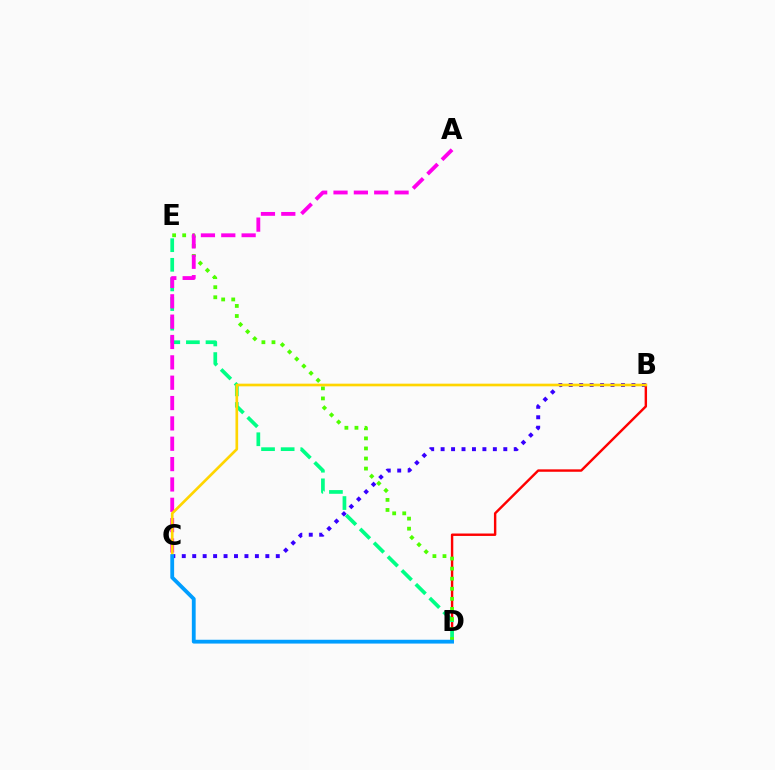{('B', 'C'): [{'color': '#3700ff', 'line_style': 'dotted', 'thickness': 2.84}, {'color': '#ffd500', 'line_style': 'solid', 'thickness': 1.92}], ('B', 'D'): [{'color': '#ff0000', 'line_style': 'solid', 'thickness': 1.74}], ('D', 'E'): [{'color': '#00ff86', 'line_style': 'dashed', 'thickness': 2.67}, {'color': '#4fff00', 'line_style': 'dotted', 'thickness': 2.73}], ('A', 'C'): [{'color': '#ff00ed', 'line_style': 'dashed', 'thickness': 2.76}], ('C', 'D'): [{'color': '#009eff', 'line_style': 'solid', 'thickness': 2.74}]}